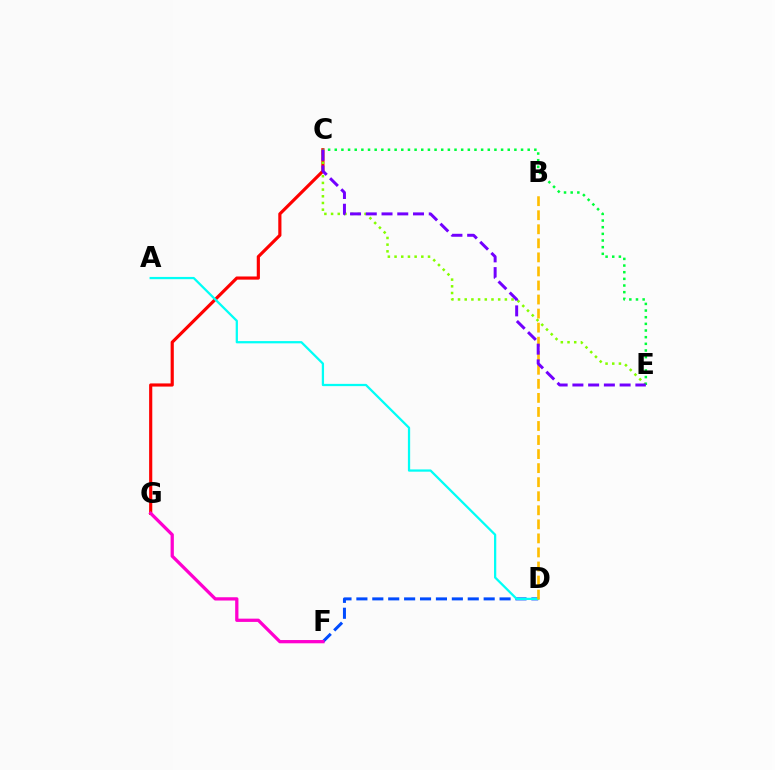{('C', 'G'): [{'color': '#ff0000', 'line_style': 'solid', 'thickness': 2.28}], ('D', 'F'): [{'color': '#004bff', 'line_style': 'dashed', 'thickness': 2.16}], ('A', 'D'): [{'color': '#00fff6', 'line_style': 'solid', 'thickness': 1.63}], ('B', 'D'): [{'color': '#ffbd00', 'line_style': 'dashed', 'thickness': 1.91}], ('C', 'E'): [{'color': '#84ff00', 'line_style': 'dotted', 'thickness': 1.82}, {'color': '#00ff39', 'line_style': 'dotted', 'thickness': 1.81}, {'color': '#7200ff', 'line_style': 'dashed', 'thickness': 2.14}], ('F', 'G'): [{'color': '#ff00cf', 'line_style': 'solid', 'thickness': 2.35}]}